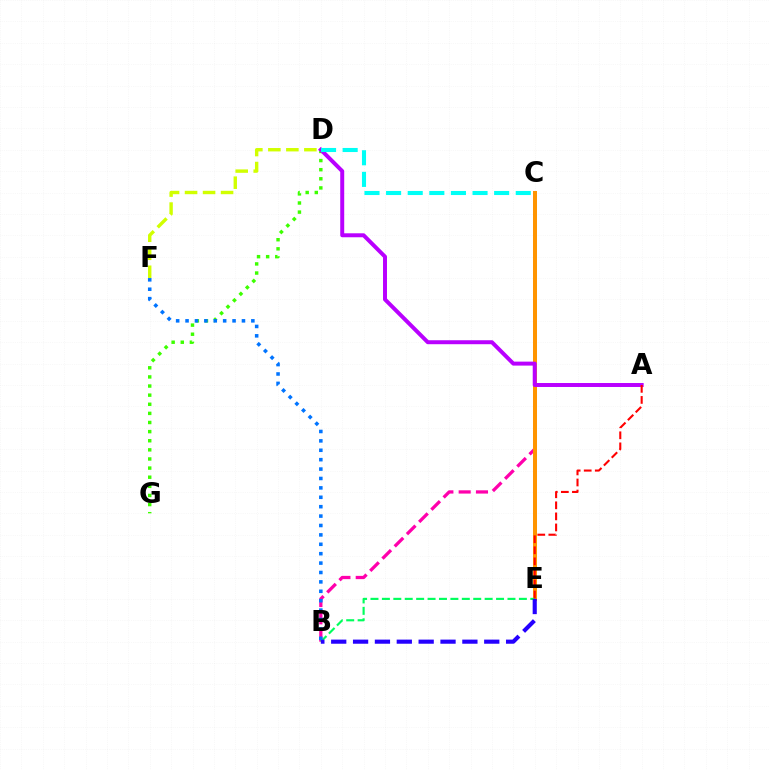{('B', 'C'): [{'color': '#ff00ac', 'line_style': 'dashed', 'thickness': 2.35}], ('D', 'G'): [{'color': '#3dff00', 'line_style': 'dotted', 'thickness': 2.48}], ('C', 'E'): [{'color': '#ff9400', 'line_style': 'solid', 'thickness': 2.89}], ('A', 'D'): [{'color': '#b900ff', 'line_style': 'solid', 'thickness': 2.86}], ('B', 'E'): [{'color': '#00ff5c', 'line_style': 'dashed', 'thickness': 1.55}, {'color': '#2500ff', 'line_style': 'dashed', 'thickness': 2.97}], ('C', 'D'): [{'color': '#00fff6', 'line_style': 'dashed', 'thickness': 2.94}], ('A', 'E'): [{'color': '#ff0000', 'line_style': 'dashed', 'thickness': 1.5}], ('D', 'F'): [{'color': '#d1ff00', 'line_style': 'dashed', 'thickness': 2.45}], ('B', 'F'): [{'color': '#0074ff', 'line_style': 'dotted', 'thickness': 2.55}]}